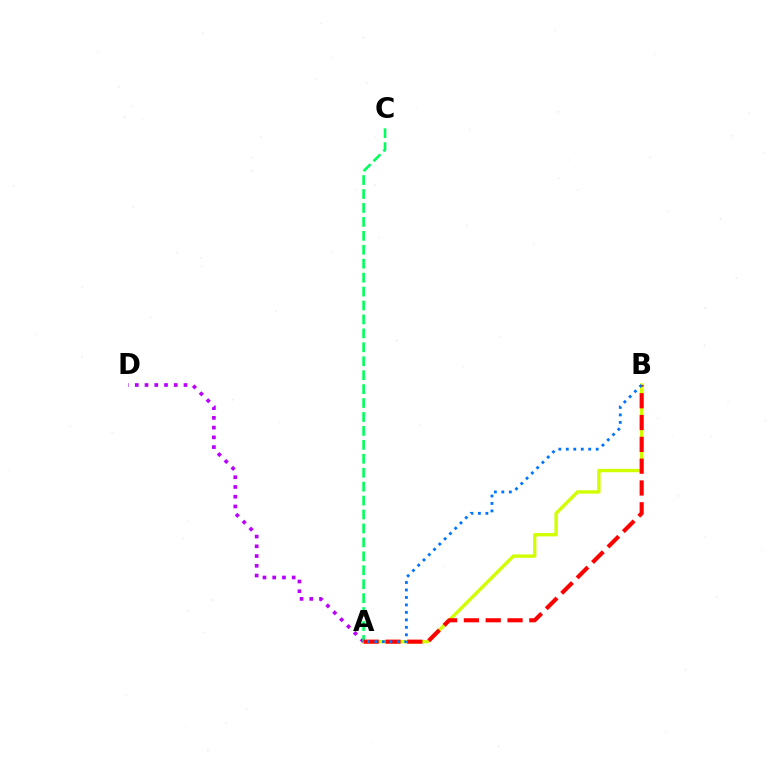{('A', 'B'): [{'color': '#d1ff00', 'line_style': 'solid', 'thickness': 2.42}, {'color': '#ff0000', 'line_style': 'dashed', 'thickness': 2.96}, {'color': '#0074ff', 'line_style': 'dotted', 'thickness': 2.03}], ('A', 'D'): [{'color': '#b900ff', 'line_style': 'dotted', 'thickness': 2.65}], ('A', 'C'): [{'color': '#00ff5c', 'line_style': 'dashed', 'thickness': 1.89}]}